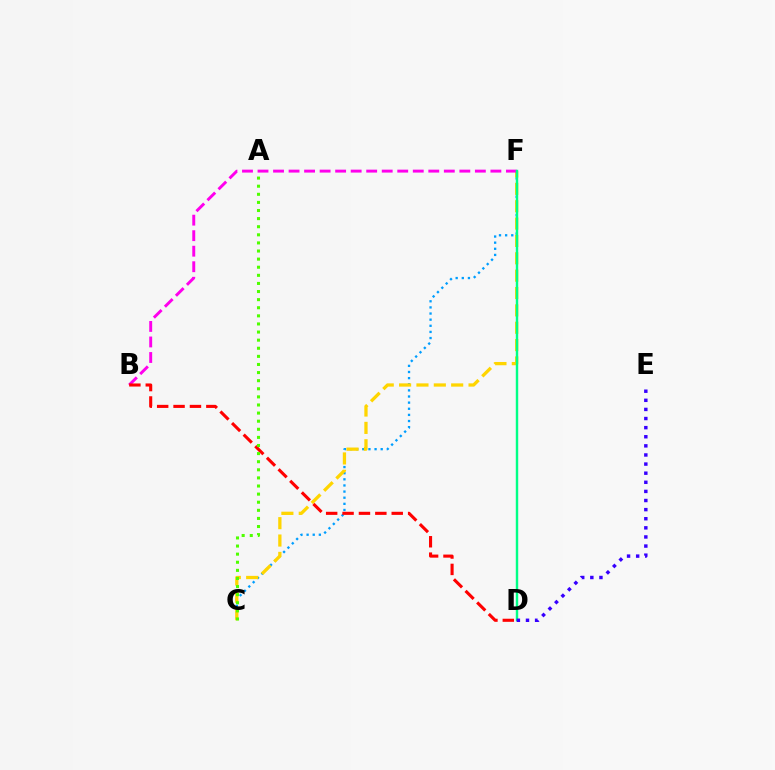{('C', 'F'): [{'color': '#009eff', 'line_style': 'dotted', 'thickness': 1.67}, {'color': '#ffd500', 'line_style': 'dashed', 'thickness': 2.36}], ('B', 'F'): [{'color': '#ff00ed', 'line_style': 'dashed', 'thickness': 2.11}], ('B', 'D'): [{'color': '#ff0000', 'line_style': 'dashed', 'thickness': 2.23}], ('D', 'F'): [{'color': '#00ff86', 'line_style': 'solid', 'thickness': 1.75}], ('A', 'C'): [{'color': '#4fff00', 'line_style': 'dotted', 'thickness': 2.2}], ('D', 'E'): [{'color': '#3700ff', 'line_style': 'dotted', 'thickness': 2.47}]}